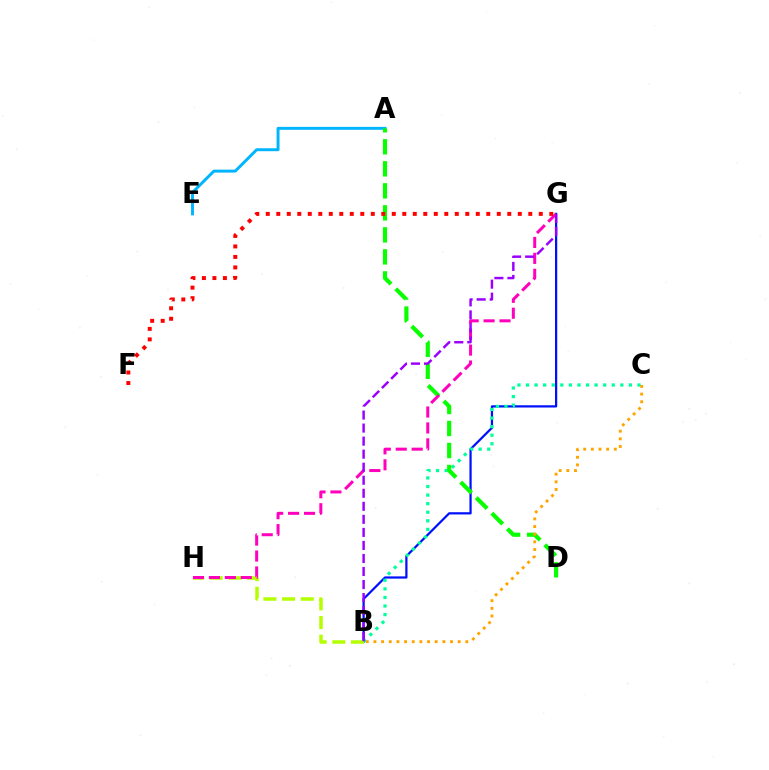{('B', 'G'): [{'color': '#0010ff', 'line_style': 'solid', 'thickness': 1.61}, {'color': '#9b00ff', 'line_style': 'dashed', 'thickness': 1.77}], ('A', 'E'): [{'color': '#00b5ff', 'line_style': 'solid', 'thickness': 2.12}], ('B', 'C'): [{'color': '#00ff9d', 'line_style': 'dotted', 'thickness': 2.33}, {'color': '#ffa500', 'line_style': 'dotted', 'thickness': 2.08}], ('A', 'D'): [{'color': '#08ff00', 'line_style': 'dashed', 'thickness': 2.99}], ('B', 'H'): [{'color': '#b3ff00', 'line_style': 'dashed', 'thickness': 2.53}], ('G', 'H'): [{'color': '#ff00bd', 'line_style': 'dashed', 'thickness': 2.16}], ('F', 'G'): [{'color': '#ff0000', 'line_style': 'dotted', 'thickness': 2.85}]}